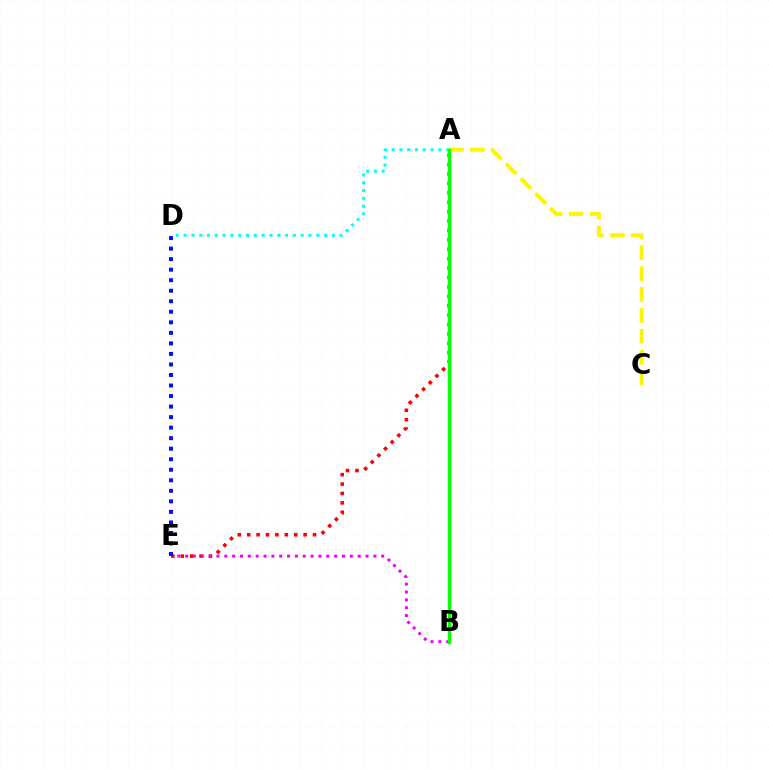{('A', 'C'): [{'color': '#fcf500', 'line_style': 'dashed', 'thickness': 2.84}], ('A', 'E'): [{'color': '#ff0000', 'line_style': 'dotted', 'thickness': 2.56}], ('A', 'D'): [{'color': '#00fff6', 'line_style': 'dotted', 'thickness': 2.12}], ('B', 'E'): [{'color': '#ee00ff', 'line_style': 'dotted', 'thickness': 2.13}], ('D', 'E'): [{'color': '#0010ff', 'line_style': 'dotted', 'thickness': 2.86}], ('A', 'B'): [{'color': '#08ff00', 'line_style': 'solid', 'thickness': 2.51}]}